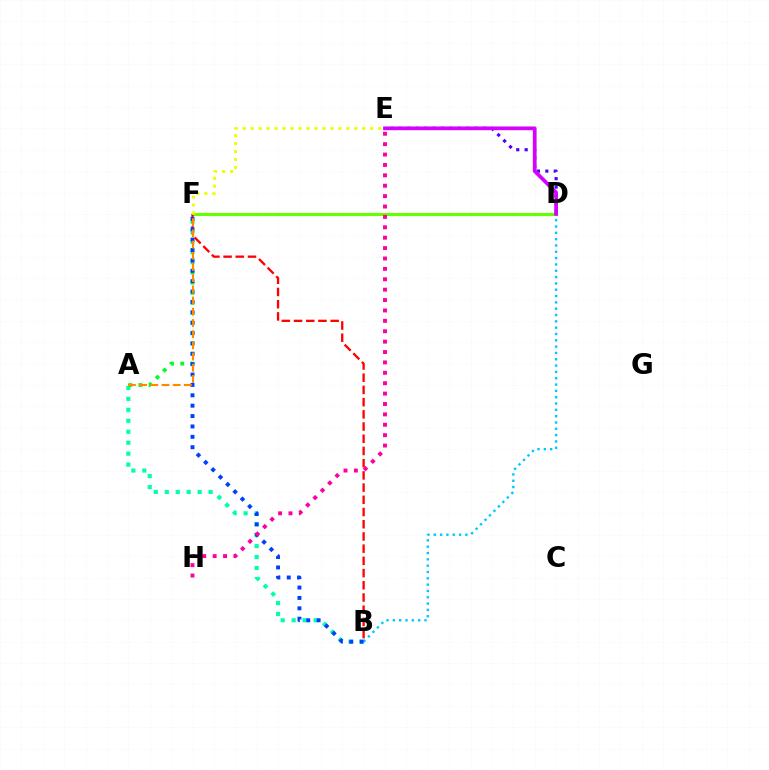{('D', 'F'): [{'color': '#66ff00', 'line_style': 'solid', 'thickness': 2.25}], ('B', 'F'): [{'color': '#ff0000', 'line_style': 'dashed', 'thickness': 1.66}, {'color': '#003fff', 'line_style': 'dotted', 'thickness': 2.82}], ('A', 'B'): [{'color': '#00ffaf', 'line_style': 'dotted', 'thickness': 2.98}], ('D', 'E'): [{'color': '#4f00ff', 'line_style': 'dotted', 'thickness': 2.29}, {'color': '#d600ff', 'line_style': 'solid', 'thickness': 2.68}], ('B', 'D'): [{'color': '#00c7ff', 'line_style': 'dotted', 'thickness': 1.72}], ('A', 'F'): [{'color': '#00ff27', 'line_style': 'dotted', 'thickness': 2.75}, {'color': '#ff8800', 'line_style': 'dashed', 'thickness': 1.52}], ('E', 'H'): [{'color': '#ff00a0', 'line_style': 'dotted', 'thickness': 2.82}], ('E', 'F'): [{'color': '#eeff00', 'line_style': 'dotted', 'thickness': 2.16}]}